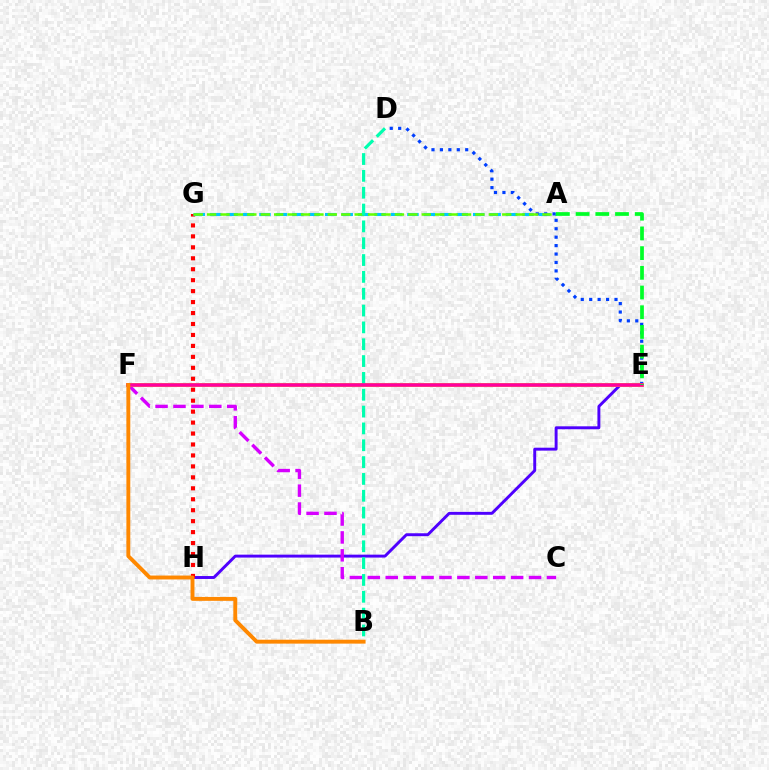{('E', 'H'): [{'color': '#4f00ff', 'line_style': 'solid', 'thickness': 2.11}], ('C', 'F'): [{'color': '#d600ff', 'line_style': 'dashed', 'thickness': 2.43}], ('G', 'H'): [{'color': '#ff0000', 'line_style': 'dotted', 'thickness': 2.98}], ('A', 'G'): [{'color': '#00c7ff', 'line_style': 'dashed', 'thickness': 2.23}, {'color': '#66ff00', 'line_style': 'dashed', 'thickness': 1.82}], ('D', 'E'): [{'color': '#003fff', 'line_style': 'dotted', 'thickness': 2.29}], ('E', 'F'): [{'color': '#eeff00', 'line_style': 'solid', 'thickness': 2.81}, {'color': '#ff00a0', 'line_style': 'solid', 'thickness': 2.6}], ('B', 'D'): [{'color': '#00ffaf', 'line_style': 'dashed', 'thickness': 2.29}], ('A', 'E'): [{'color': '#00ff27', 'line_style': 'dashed', 'thickness': 2.68}], ('B', 'F'): [{'color': '#ff8800', 'line_style': 'solid', 'thickness': 2.81}]}